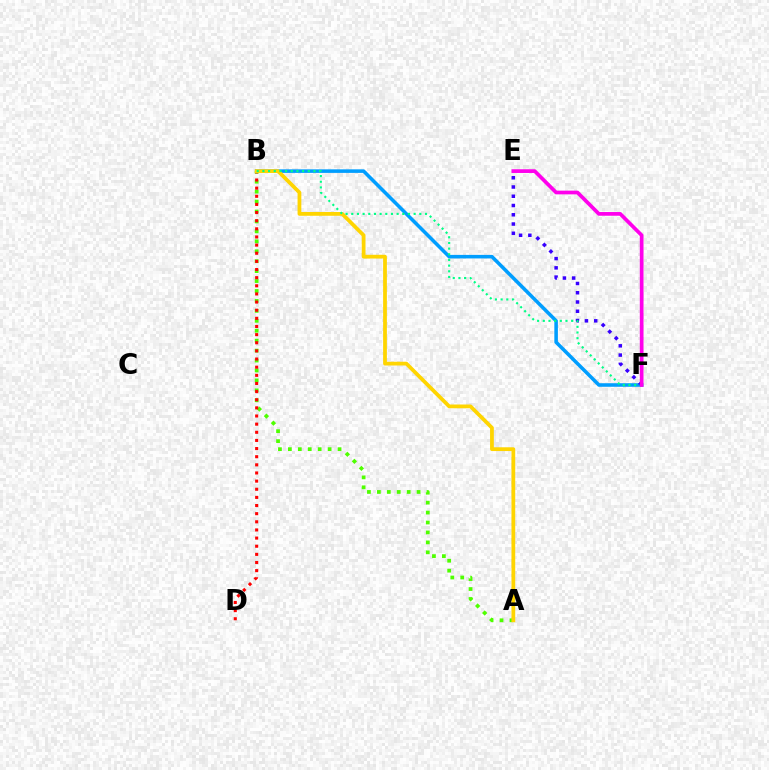{('B', 'F'): [{'color': '#009eff', 'line_style': 'solid', 'thickness': 2.56}, {'color': '#00ff86', 'line_style': 'dotted', 'thickness': 1.54}], ('A', 'B'): [{'color': '#4fff00', 'line_style': 'dotted', 'thickness': 2.7}, {'color': '#ffd500', 'line_style': 'solid', 'thickness': 2.71}], ('B', 'D'): [{'color': '#ff0000', 'line_style': 'dotted', 'thickness': 2.21}], ('E', 'F'): [{'color': '#3700ff', 'line_style': 'dotted', 'thickness': 2.52}, {'color': '#ff00ed', 'line_style': 'solid', 'thickness': 2.67}]}